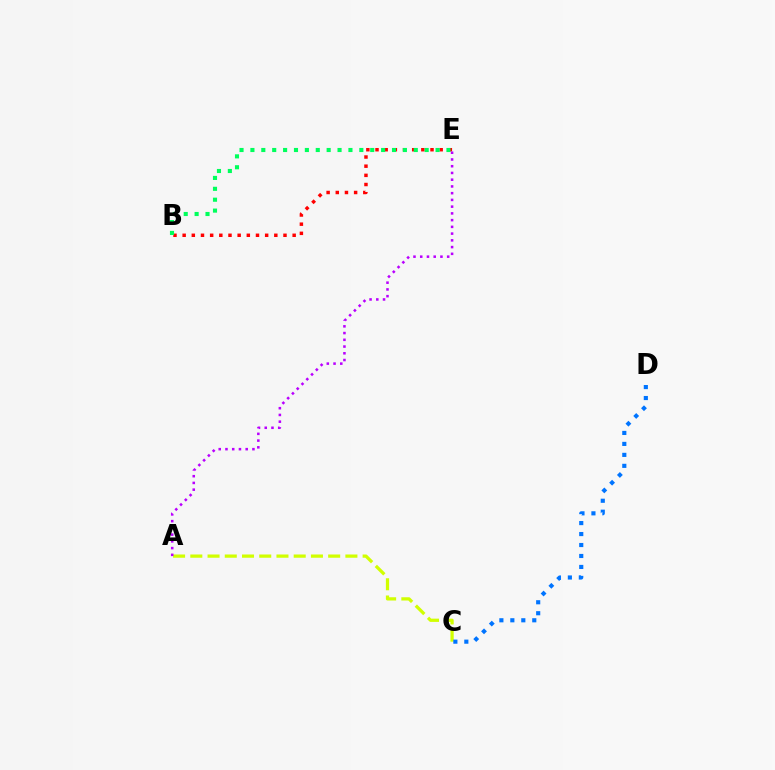{('A', 'C'): [{'color': '#d1ff00', 'line_style': 'dashed', 'thickness': 2.34}], ('C', 'D'): [{'color': '#0074ff', 'line_style': 'dotted', 'thickness': 2.98}], ('B', 'E'): [{'color': '#ff0000', 'line_style': 'dotted', 'thickness': 2.49}, {'color': '#00ff5c', 'line_style': 'dotted', 'thickness': 2.96}], ('A', 'E'): [{'color': '#b900ff', 'line_style': 'dotted', 'thickness': 1.83}]}